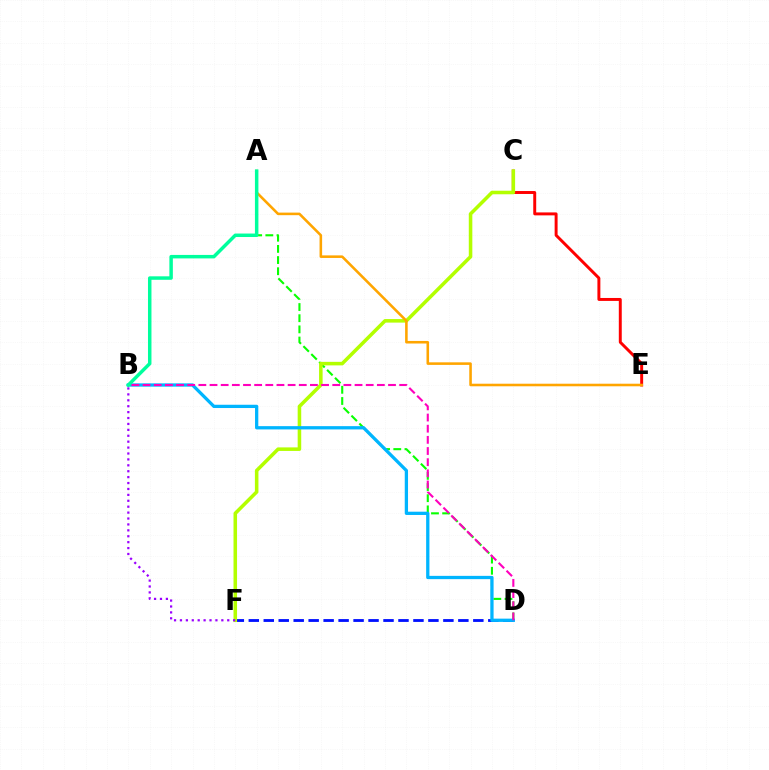{('A', 'D'): [{'color': '#08ff00', 'line_style': 'dashed', 'thickness': 1.52}], ('D', 'F'): [{'color': '#0010ff', 'line_style': 'dashed', 'thickness': 2.03}], ('C', 'E'): [{'color': '#ff0000', 'line_style': 'solid', 'thickness': 2.12}], ('C', 'F'): [{'color': '#b3ff00', 'line_style': 'solid', 'thickness': 2.55}], ('B', 'D'): [{'color': '#00b5ff', 'line_style': 'solid', 'thickness': 2.36}, {'color': '#ff00bd', 'line_style': 'dashed', 'thickness': 1.52}], ('A', 'E'): [{'color': '#ffa500', 'line_style': 'solid', 'thickness': 1.85}], ('A', 'B'): [{'color': '#00ff9d', 'line_style': 'solid', 'thickness': 2.5}], ('B', 'F'): [{'color': '#9b00ff', 'line_style': 'dotted', 'thickness': 1.61}]}